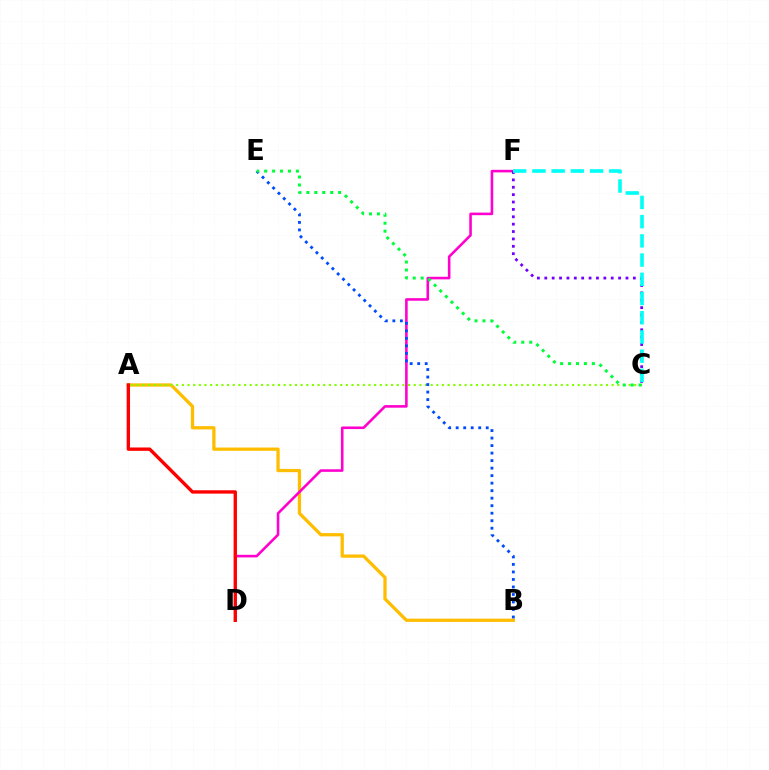{('A', 'B'): [{'color': '#ffbd00', 'line_style': 'solid', 'thickness': 2.36}], ('D', 'F'): [{'color': '#ff00cf', 'line_style': 'solid', 'thickness': 1.86}], ('C', 'F'): [{'color': '#7200ff', 'line_style': 'dotted', 'thickness': 2.01}, {'color': '#00fff6', 'line_style': 'dashed', 'thickness': 2.61}], ('A', 'C'): [{'color': '#84ff00', 'line_style': 'dotted', 'thickness': 1.54}], ('A', 'D'): [{'color': '#ff0000', 'line_style': 'solid', 'thickness': 2.42}], ('B', 'E'): [{'color': '#004bff', 'line_style': 'dotted', 'thickness': 2.04}], ('C', 'E'): [{'color': '#00ff39', 'line_style': 'dotted', 'thickness': 2.16}]}